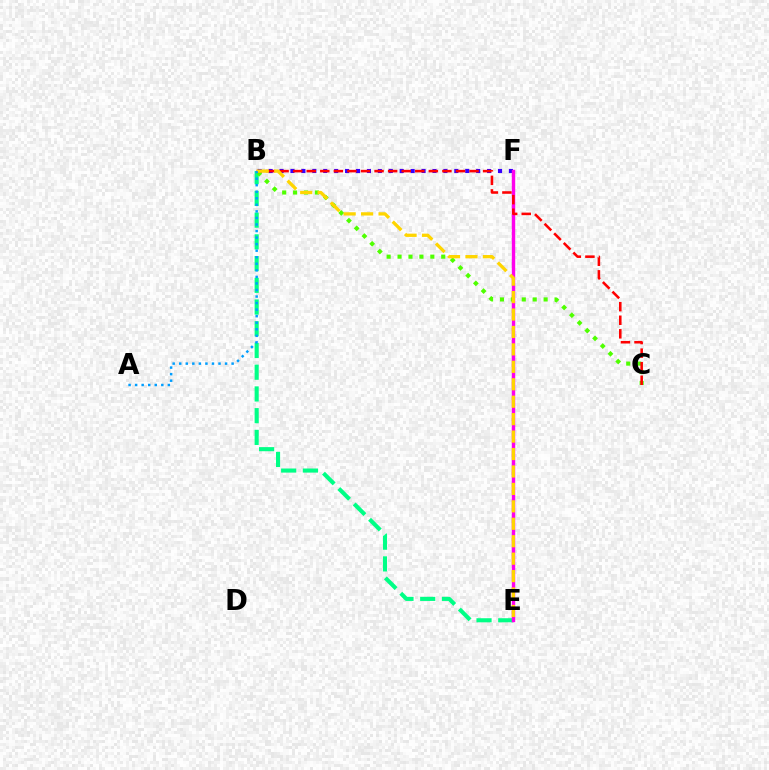{('B', 'F'): [{'color': '#3700ff', 'line_style': 'dotted', 'thickness': 2.97}], ('B', 'E'): [{'color': '#00ff86', 'line_style': 'dashed', 'thickness': 2.95}, {'color': '#ffd500', 'line_style': 'dashed', 'thickness': 2.37}], ('E', 'F'): [{'color': '#ff00ed', 'line_style': 'solid', 'thickness': 2.45}], ('B', 'C'): [{'color': '#4fff00', 'line_style': 'dotted', 'thickness': 2.97}, {'color': '#ff0000', 'line_style': 'dashed', 'thickness': 1.84}], ('A', 'B'): [{'color': '#009eff', 'line_style': 'dotted', 'thickness': 1.78}]}